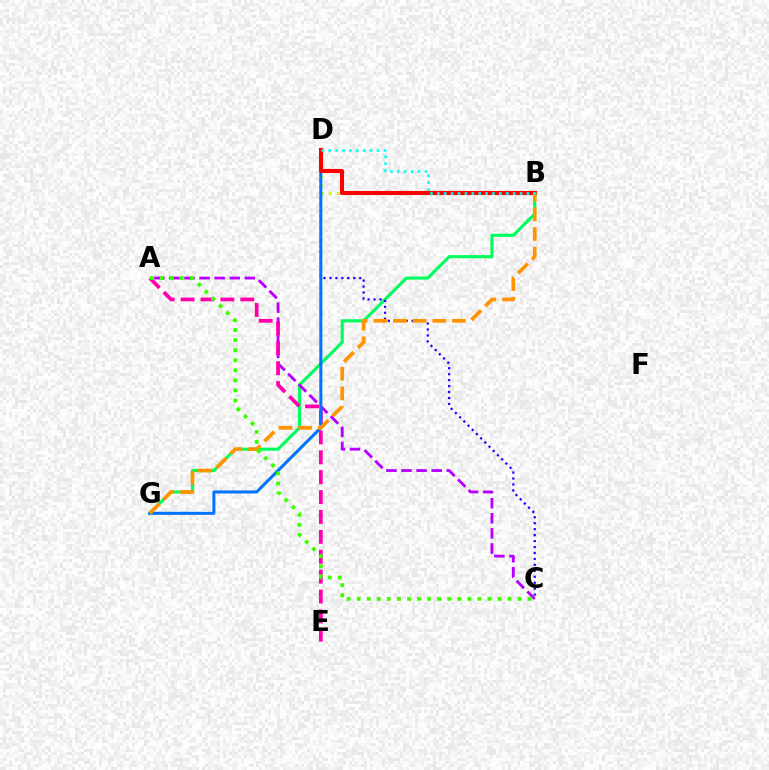{('B', 'G'): [{'color': '#00ff5c', 'line_style': 'solid', 'thickness': 2.24}, {'color': '#ff9400', 'line_style': 'dashed', 'thickness': 2.67}], ('A', 'C'): [{'color': '#b900ff', 'line_style': 'dashed', 'thickness': 2.05}, {'color': '#3dff00', 'line_style': 'dotted', 'thickness': 2.73}], ('C', 'D'): [{'color': '#2500ff', 'line_style': 'dotted', 'thickness': 1.62}], ('A', 'E'): [{'color': '#ff00ac', 'line_style': 'dashed', 'thickness': 2.7}], ('B', 'D'): [{'color': '#d1ff00', 'line_style': 'dotted', 'thickness': 2.27}, {'color': '#ff0000', 'line_style': 'solid', 'thickness': 2.94}, {'color': '#00fff6', 'line_style': 'dotted', 'thickness': 1.87}], ('D', 'G'): [{'color': '#0074ff', 'line_style': 'solid', 'thickness': 2.18}]}